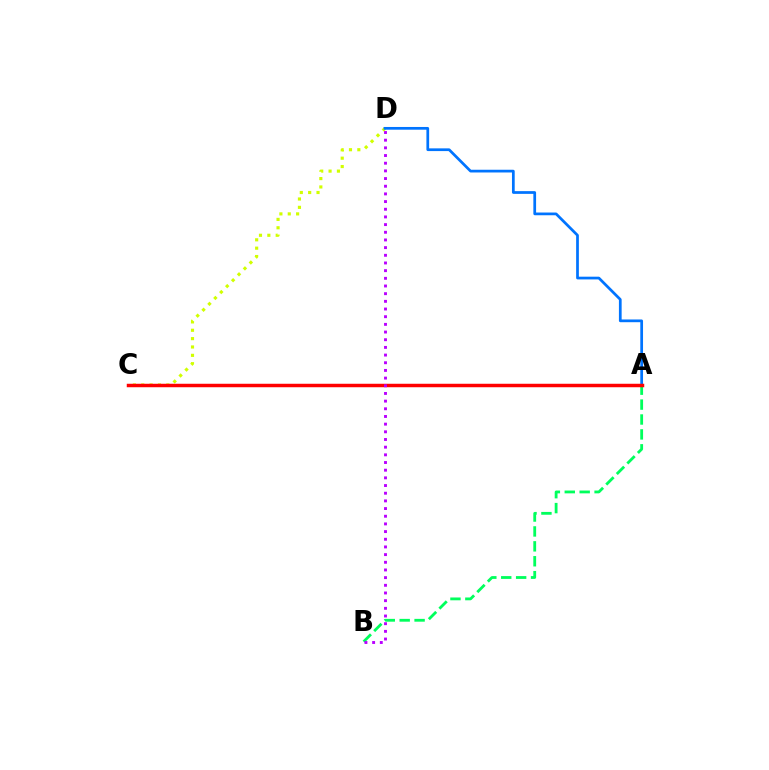{('C', 'D'): [{'color': '#d1ff00', 'line_style': 'dotted', 'thickness': 2.27}], ('A', 'B'): [{'color': '#00ff5c', 'line_style': 'dashed', 'thickness': 2.03}], ('A', 'D'): [{'color': '#0074ff', 'line_style': 'solid', 'thickness': 1.97}], ('A', 'C'): [{'color': '#ff0000', 'line_style': 'solid', 'thickness': 2.51}], ('B', 'D'): [{'color': '#b900ff', 'line_style': 'dotted', 'thickness': 2.09}]}